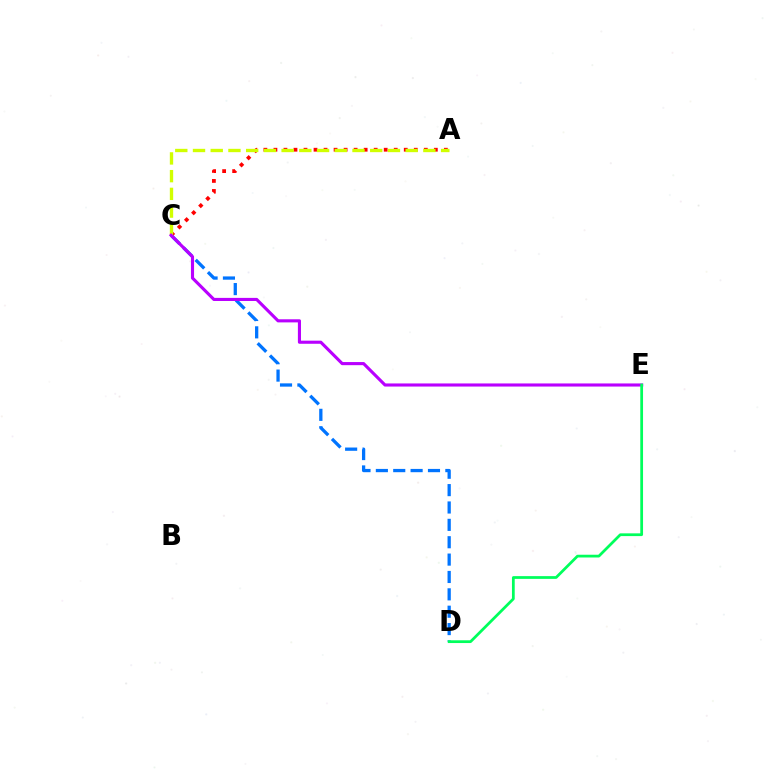{('C', 'D'): [{'color': '#0074ff', 'line_style': 'dashed', 'thickness': 2.36}], ('A', 'C'): [{'color': '#ff0000', 'line_style': 'dotted', 'thickness': 2.72}, {'color': '#d1ff00', 'line_style': 'dashed', 'thickness': 2.41}], ('C', 'E'): [{'color': '#b900ff', 'line_style': 'solid', 'thickness': 2.24}], ('D', 'E'): [{'color': '#00ff5c', 'line_style': 'solid', 'thickness': 1.98}]}